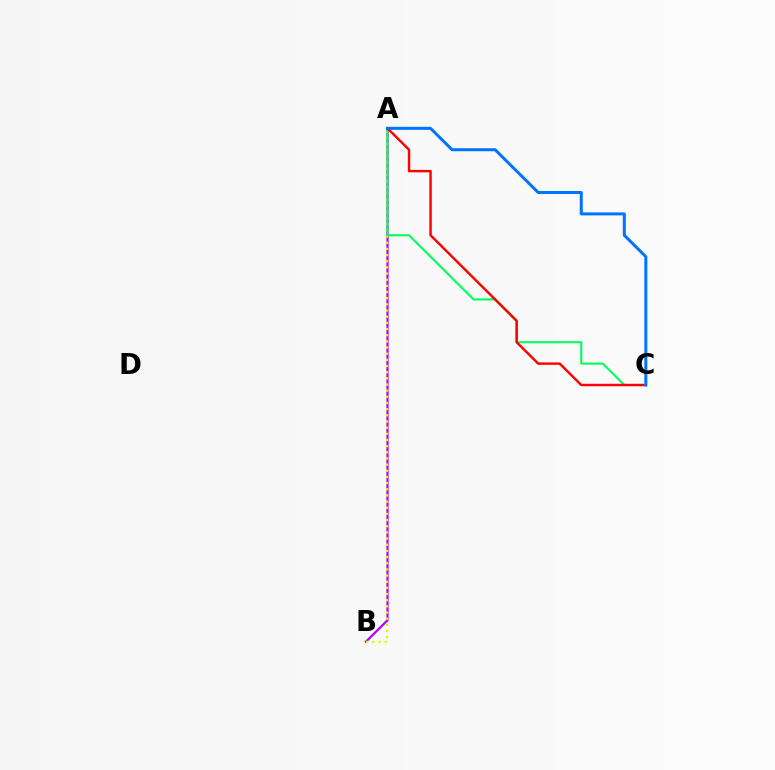{('A', 'B'): [{'color': '#b900ff', 'line_style': 'solid', 'thickness': 1.62}, {'color': '#d1ff00', 'line_style': 'dotted', 'thickness': 1.67}], ('A', 'C'): [{'color': '#00ff5c', 'line_style': 'solid', 'thickness': 1.5}, {'color': '#ff0000', 'line_style': 'solid', 'thickness': 1.75}, {'color': '#0074ff', 'line_style': 'solid', 'thickness': 2.16}]}